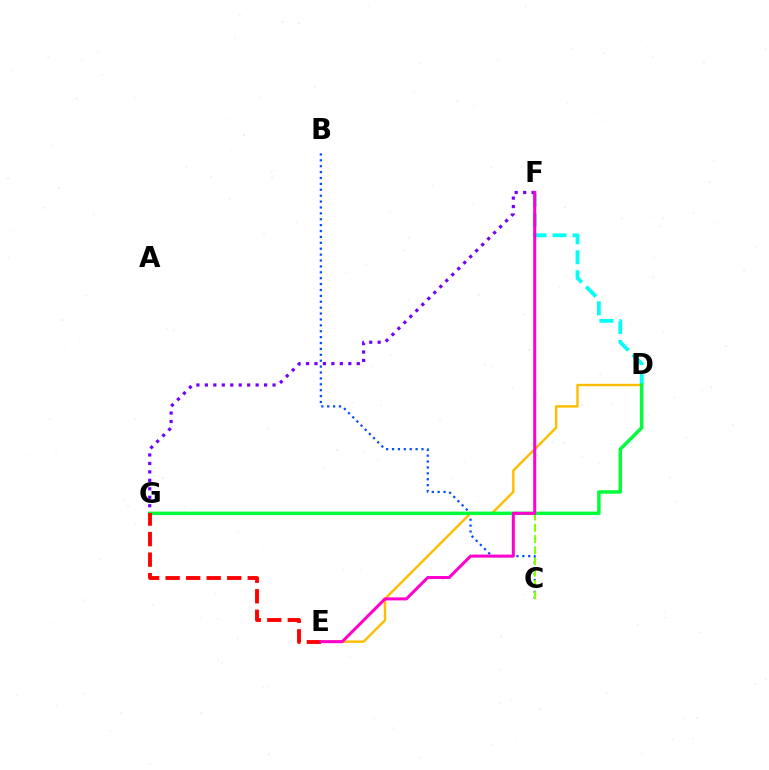{('D', 'F'): [{'color': '#00fff6', 'line_style': 'dashed', 'thickness': 2.71}], ('B', 'C'): [{'color': '#004bff', 'line_style': 'dotted', 'thickness': 1.6}], ('C', 'F'): [{'color': '#84ff00', 'line_style': 'dashed', 'thickness': 1.52}], ('F', 'G'): [{'color': '#7200ff', 'line_style': 'dotted', 'thickness': 2.3}], ('D', 'E'): [{'color': '#ffbd00', 'line_style': 'solid', 'thickness': 1.75}], ('D', 'G'): [{'color': '#00ff39', 'line_style': 'solid', 'thickness': 2.5}], ('E', 'G'): [{'color': '#ff0000', 'line_style': 'dashed', 'thickness': 2.79}], ('E', 'F'): [{'color': '#ff00cf', 'line_style': 'solid', 'thickness': 2.18}]}